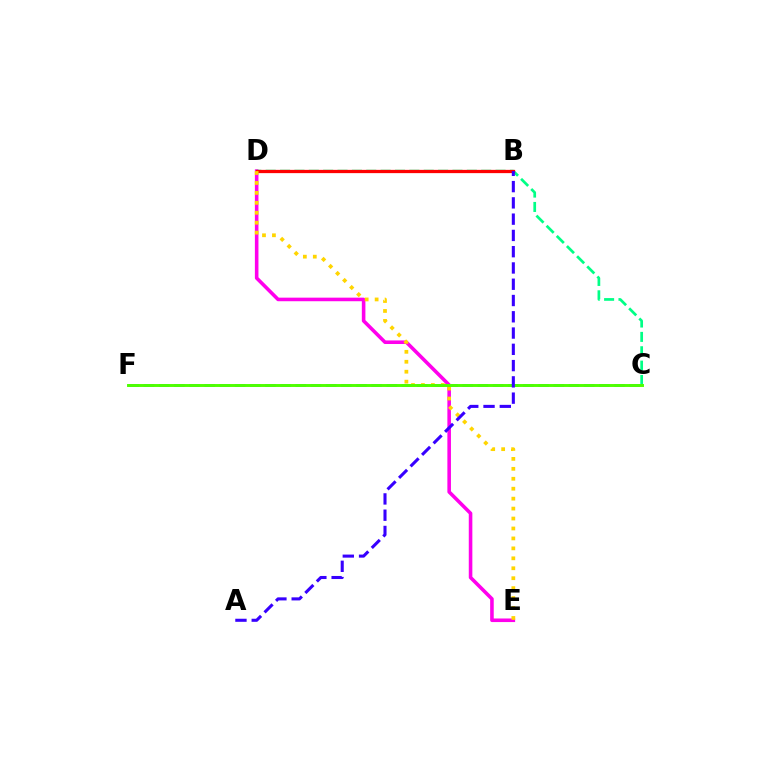{('C', 'F'): [{'color': '#009eff', 'line_style': 'dashed', 'thickness': 2.06}, {'color': '#4fff00', 'line_style': 'solid', 'thickness': 2.11}], ('D', 'E'): [{'color': '#ff00ed', 'line_style': 'solid', 'thickness': 2.57}, {'color': '#ffd500', 'line_style': 'dotted', 'thickness': 2.7}], ('C', 'D'): [{'color': '#00ff86', 'line_style': 'dashed', 'thickness': 1.95}], ('B', 'D'): [{'color': '#ff0000', 'line_style': 'solid', 'thickness': 2.35}], ('A', 'B'): [{'color': '#3700ff', 'line_style': 'dashed', 'thickness': 2.21}]}